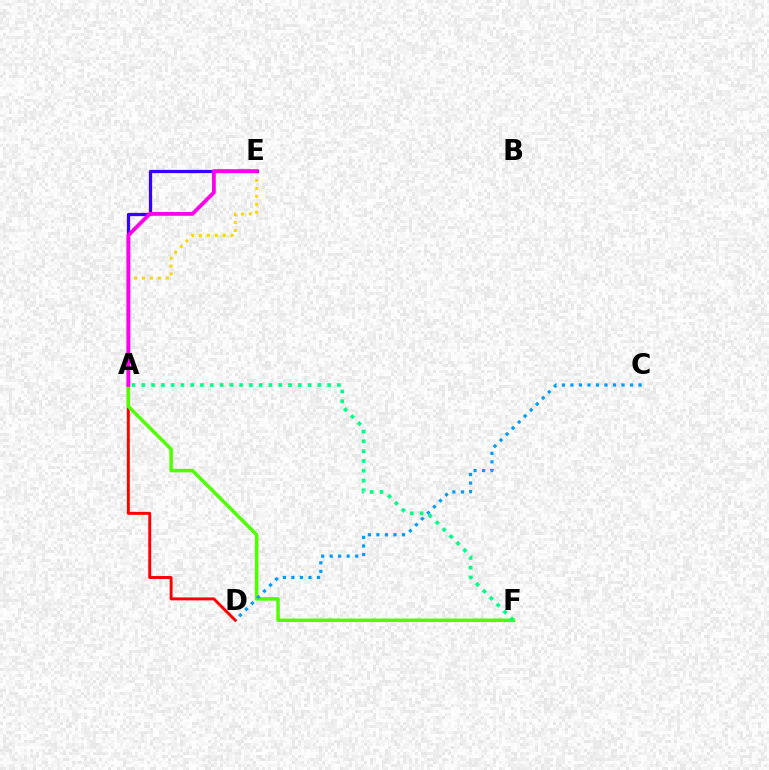{('A', 'D'): [{'color': '#ff0000', 'line_style': 'solid', 'thickness': 2.11}], ('A', 'E'): [{'color': '#3700ff', 'line_style': 'solid', 'thickness': 2.33}, {'color': '#ffd500', 'line_style': 'dotted', 'thickness': 2.15}, {'color': '#ff00ed', 'line_style': 'solid', 'thickness': 2.71}], ('A', 'F'): [{'color': '#4fff00', 'line_style': 'solid', 'thickness': 2.51}, {'color': '#00ff86', 'line_style': 'dotted', 'thickness': 2.66}], ('C', 'D'): [{'color': '#009eff', 'line_style': 'dotted', 'thickness': 2.31}]}